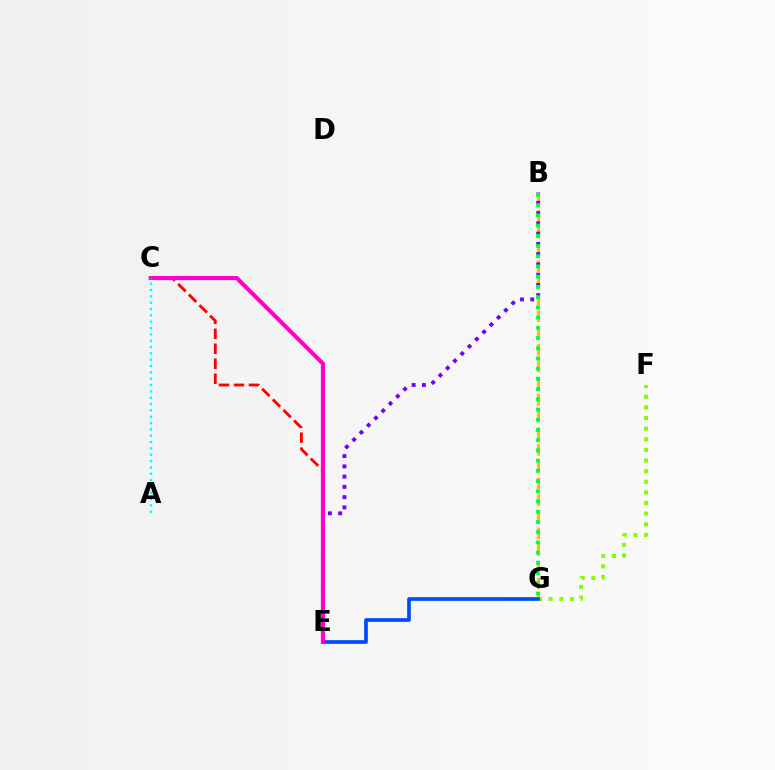{('C', 'E'): [{'color': '#ff0000', 'line_style': 'dashed', 'thickness': 2.04}, {'color': '#ff00cf', 'line_style': 'solid', 'thickness': 2.95}], ('B', 'G'): [{'color': '#ffbd00', 'line_style': 'dashed', 'thickness': 2.27}, {'color': '#00ff39', 'line_style': 'dotted', 'thickness': 2.78}], ('B', 'E'): [{'color': '#7200ff', 'line_style': 'dotted', 'thickness': 2.79}], ('F', 'G'): [{'color': '#84ff00', 'line_style': 'dotted', 'thickness': 2.89}], ('E', 'G'): [{'color': '#004bff', 'line_style': 'solid', 'thickness': 2.65}], ('A', 'C'): [{'color': '#00fff6', 'line_style': 'dotted', 'thickness': 1.72}]}